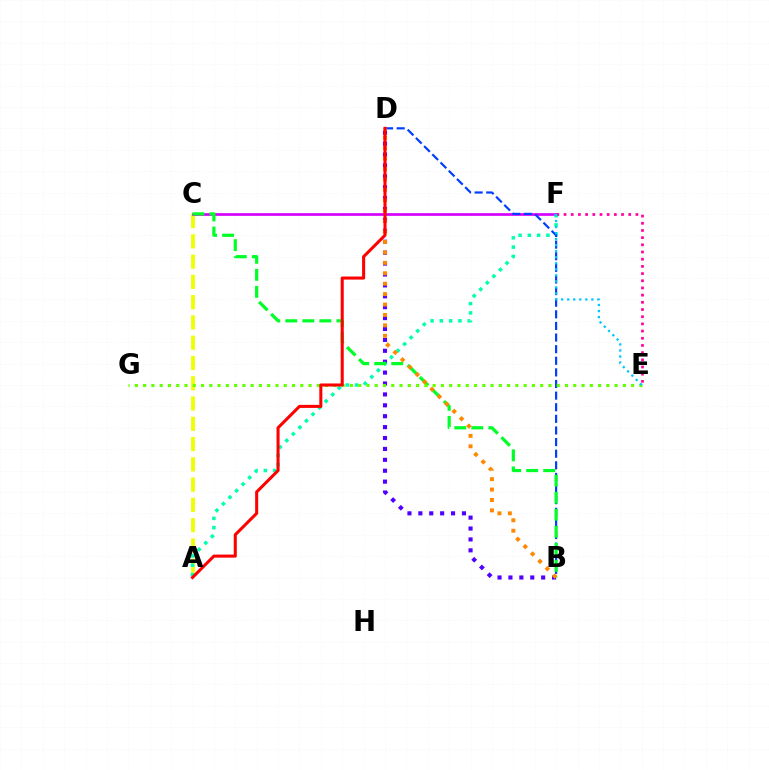{('B', 'D'): [{'color': '#4f00ff', 'line_style': 'dotted', 'thickness': 2.96}, {'color': '#003fff', 'line_style': 'dashed', 'thickness': 1.58}, {'color': '#ff8800', 'line_style': 'dotted', 'thickness': 2.83}], ('A', 'C'): [{'color': '#eeff00', 'line_style': 'dashed', 'thickness': 2.75}], ('C', 'F'): [{'color': '#d600ff', 'line_style': 'solid', 'thickness': 1.94}], ('A', 'F'): [{'color': '#00ffaf', 'line_style': 'dotted', 'thickness': 2.52}], ('E', 'F'): [{'color': '#ff00a0', 'line_style': 'dotted', 'thickness': 1.95}, {'color': '#00c7ff', 'line_style': 'dotted', 'thickness': 1.64}], ('B', 'C'): [{'color': '#00ff27', 'line_style': 'dashed', 'thickness': 2.31}], ('E', 'G'): [{'color': '#66ff00', 'line_style': 'dotted', 'thickness': 2.25}], ('A', 'D'): [{'color': '#ff0000', 'line_style': 'solid', 'thickness': 2.2}]}